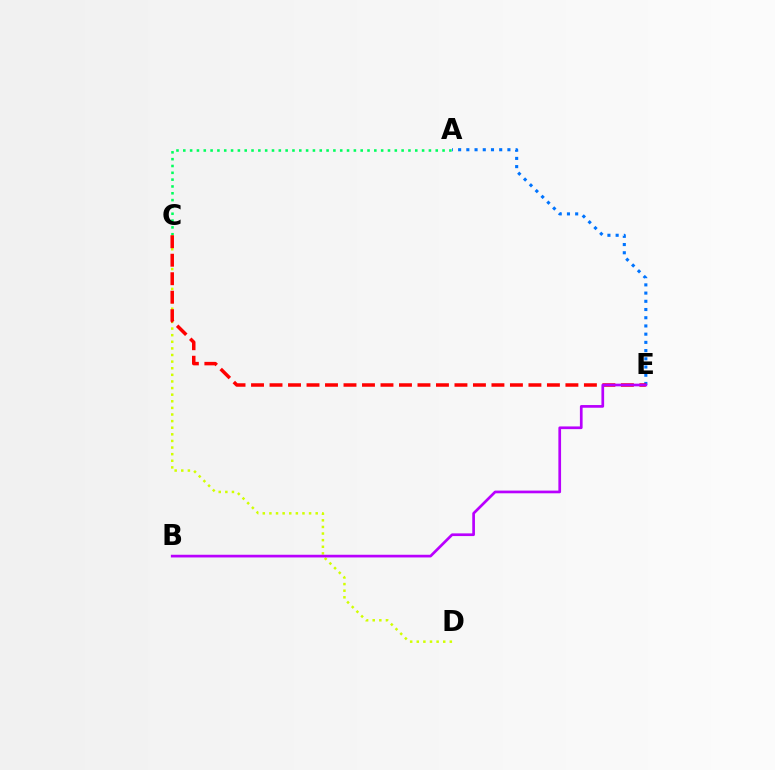{('A', 'C'): [{'color': '#00ff5c', 'line_style': 'dotted', 'thickness': 1.85}], ('C', 'D'): [{'color': '#d1ff00', 'line_style': 'dotted', 'thickness': 1.8}], ('A', 'E'): [{'color': '#0074ff', 'line_style': 'dotted', 'thickness': 2.23}], ('C', 'E'): [{'color': '#ff0000', 'line_style': 'dashed', 'thickness': 2.51}], ('B', 'E'): [{'color': '#b900ff', 'line_style': 'solid', 'thickness': 1.94}]}